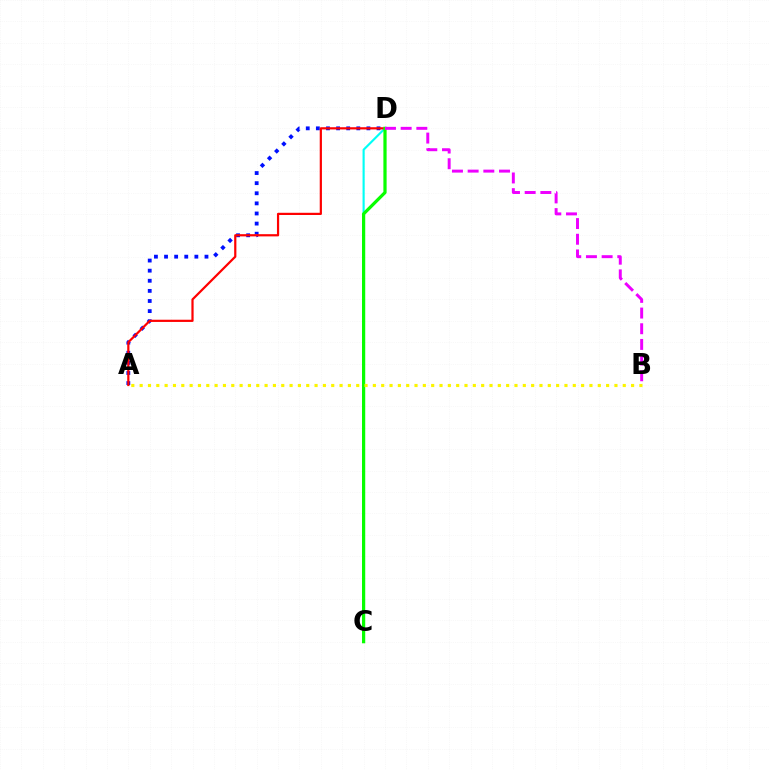{('C', 'D'): [{'color': '#00fff6', 'line_style': 'solid', 'thickness': 1.54}, {'color': '#08ff00', 'line_style': 'solid', 'thickness': 2.32}], ('A', 'D'): [{'color': '#0010ff', 'line_style': 'dotted', 'thickness': 2.75}, {'color': '#ff0000', 'line_style': 'solid', 'thickness': 1.59}], ('A', 'B'): [{'color': '#fcf500', 'line_style': 'dotted', 'thickness': 2.26}], ('B', 'D'): [{'color': '#ee00ff', 'line_style': 'dashed', 'thickness': 2.13}]}